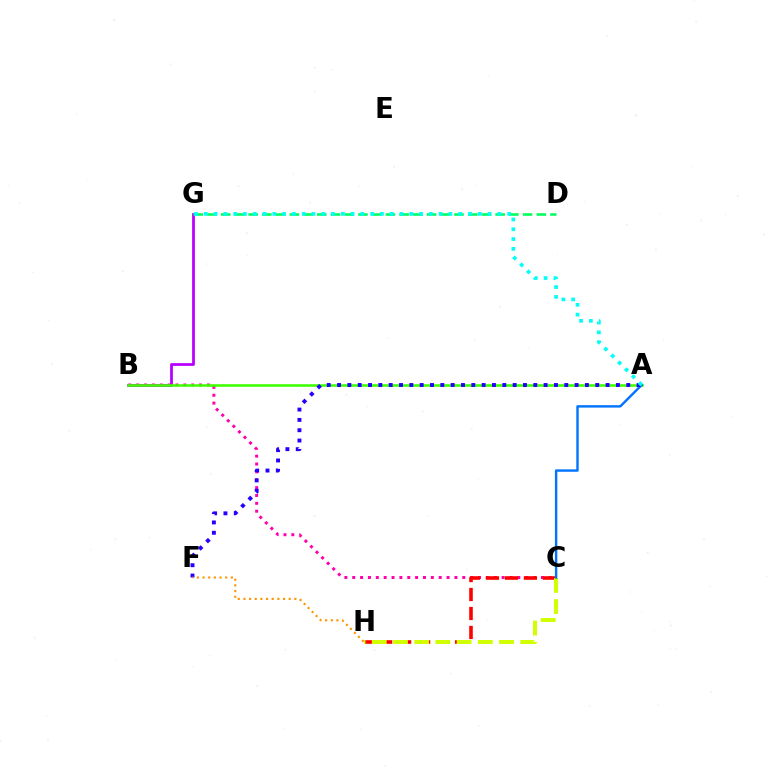{('B', 'G'): [{'color': '#b900ff', 'line_style': 'solid', 'thickness': 1.99}], ('D', 'G'): [{'color': '#00ff5c', 'line_style': 'dashed', 'thickness': 1.86}], ('B', 'C'): [{'color': '#ff00ac', 'line_style': 'dotted', 'thickness': 2.14}], ('C', 'H'): [{'color': '#ff0000', 'line_style': 'dashed', 'thickness': 2.58}, {'color': '#d1ff00', 'line_style': 'dashed', 'thickness': 2.88}], ('A', 'B'): [{'color': '#3dff00', 'line_style': 'solid', 'thickness': 1.85}], ('A', 'C'): [{'color': '#0074ff', 'line_style': 'solid', 'thickness': 1.74}], ('A', 'F'): [{'color': '#2500ff', 'line_style': 'dotted', 'thickness': 2.81}], ('A', 'G'): [{'color': '#00fff6', 'line_style': 'dotted', 'thickness': 2.66}], ('F', 'H'): [{'color': '#ff9400', 'line_style': 'dotted', 'thickness': 1.54}]}